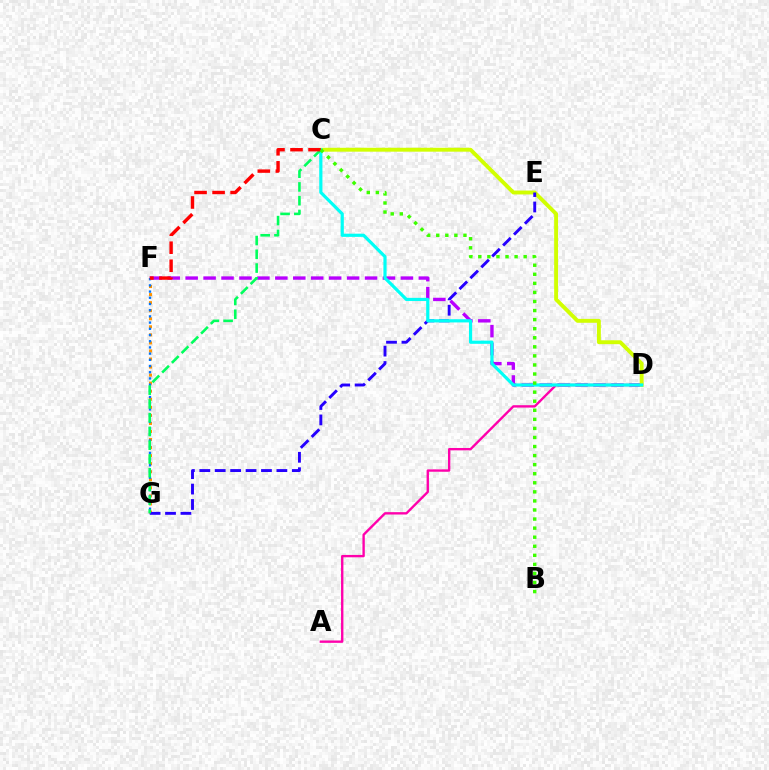{('D', 'F'): [{'color': '#b900ff', 'line_style': 'dashed', 'thickness': 2.44}], ('A', 'D'): [{'color': '#ff00ac', 'line_style': 'solid', 'thickness': 1.7}], ('F', 'G'): [{'color': '#ff9400', 'line_style': 'dotted', 'thickness': 2.19}, {'color': '#0074ff', 'line_style': 'dotted', 'thickness': 1.69}], ('C', 'D'): [{'color': '#d1ff00', 'line_style': 'solid', 'thickness': 2.81}, {'color': '#00fff6', 'line_style': 'solid', 'thickness': 2.3}], ('E', 'G'): [{'color': '#2500ff', 'line_style': 'dashed', 'thickness': 2.09}], ('C', 'G'): [{'color': '#00ff5c', 'line_style': 'dashed', 'thickness': 1.87}], ('C', 'F'): [{'color': '#ff0000', 'line_style': 'dashed', 'thickness': 2.45}], ('B', 'C'): [{'color': '#3dff00', 'line_style': 'dotted', 'thickness': 2.46}]}